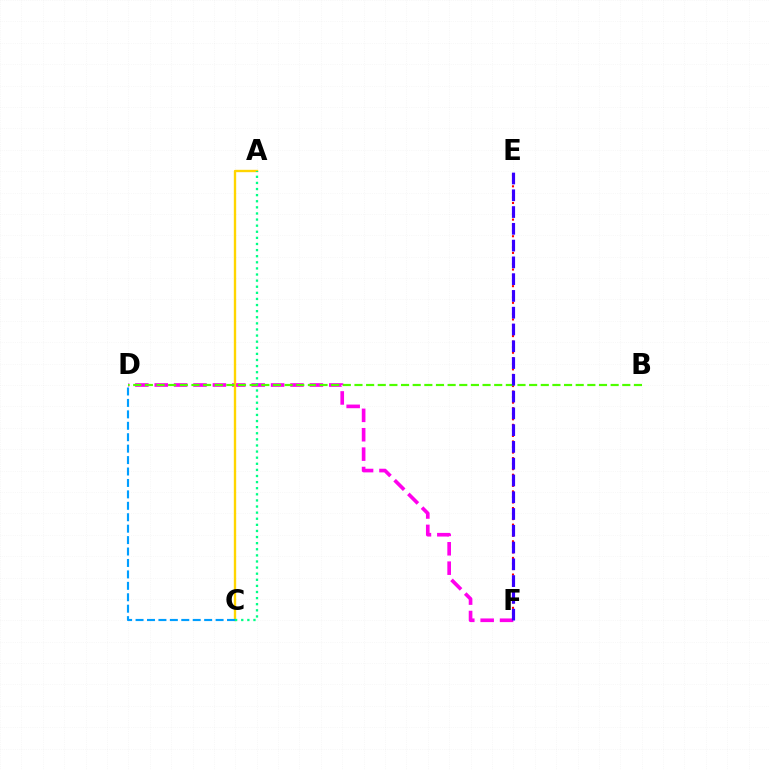{('D', 'F'): [{'color': '#ff00ed', 'line_style': 'dashed', 'thickness': 2.63}], ('A', 'C'): [{'color': '#ffd500', 'line_style': 'solid', 'thickness': 1.7}, {'color': '#00ff86', 'line_style': 'dotted', 'thickness': 1.66}], ('E', 'F'): [{'color': '#ff0000', 'line_style': 'dotted', 'thickness': 1.51}, {'color': '#3700ff', 'line_style': 'dashed', 'thickness': 2.28}], ('C', 'D'): [{'color': '#009eff', 'line_style': 'dashed', 'thickness': 1.55}], ('B', 'D'): [{'color': '#4fff00', 'line_style': 'dashed', 'thickness': 1.58}]}